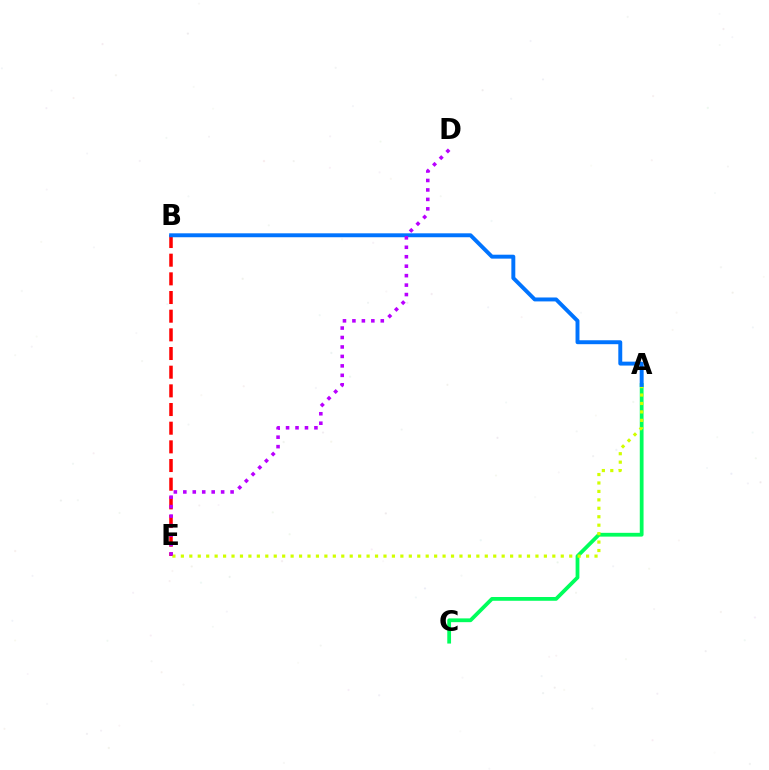{('B', 'E'): [{'color': '#ff0000', 'line_style': 'dashed', 'thickness': 2.54}], ('A', 'C'): [{'color': '#00ff5c', 'line_style': 'solid', 'thickness': 2.72}], ('A', 'E'): [{'color': '#d1ff00', 'line_style': 'dotted', 'thickness': 2.29}], ('A', 'B'): [{'color': '#0074ff', 'line_style': 'solid', 'thickness': 2.83}], ('D', 'E'): [{'color': '#b900ff', 'line_style': 'dotted', 'thickness': 2.57}]}